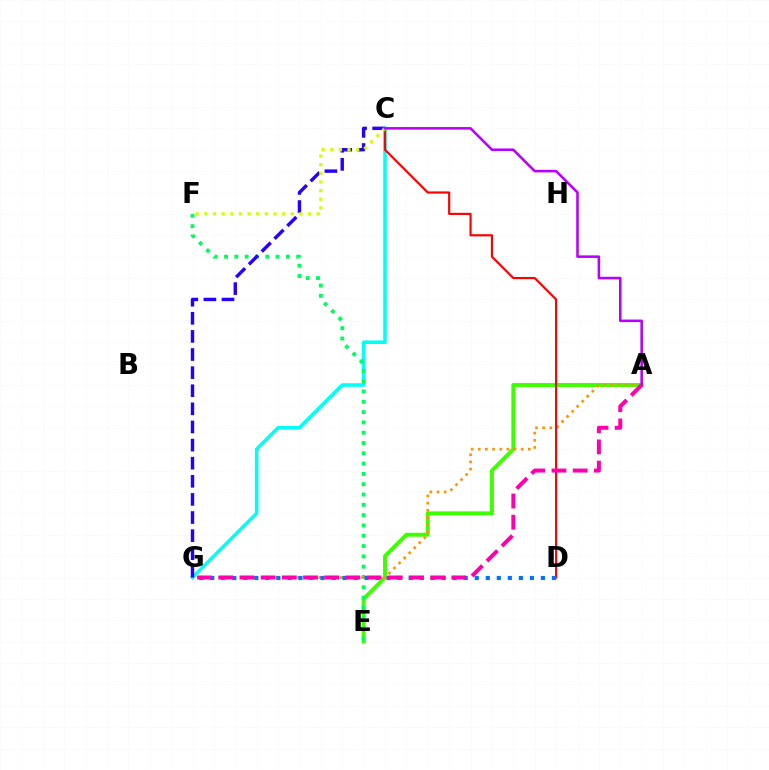{('A', 'E'): [{'color': '#3dff00', 'line_style': 'solid', 'thickness': 2.82}], ('C', 'G'): [{'color': '#00fff6', 'line_style': 'solid', 'thickness': 2.56}, {'color': '#2500ff', 'line_style': 'dashed', 'thickness': 2.46}], ('E', 'F'): [{'color': '#00ff5c', 'line_style': 'dotted', 'thickness': 2.8}], ('A', 'G'): [{'color': '#ff9400', 'line_style': 'dotted', 'thickness': 1.94}, {'color': '#ff00ac', 'line_style': 'dashed', 'thickness': 2.88}], ('C', 'D'): [{'color': '#ff0000', 'line_style': 'solid', 'thickness': 1.57}], ('C', 'F'): [{'color': '#d1ff00', 'line_style': 'dotted', 'thickness': 2.35}], ('D', 'G'): [{'color': '#0074ff', 'line_style': 'dotted', 'thickness': 2.99}], ('A', 'C'): [{'color': '#b900ff', 'line_style': 'solid', 'thickness': 1.85}]}